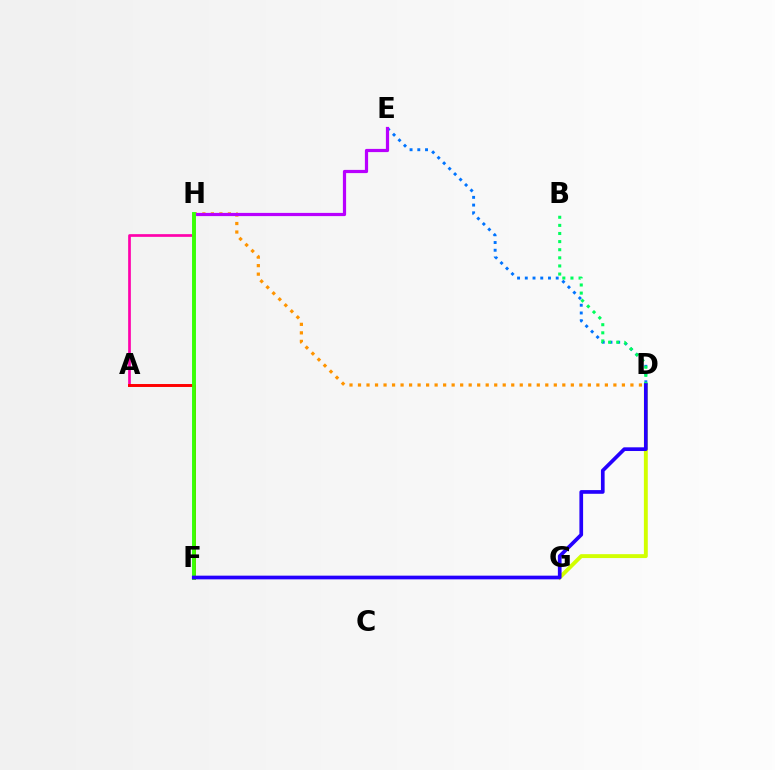{('D', 'G'): [{'color': '#d1ff00', 'line_style': 'solid', 'thickness': 2.8}], ('D', 'H'): [{'color': '#ff9400', 'line_style': 'dotted', 'thickness': 2.31}], ('D', 'E'): [{'color': '#0074ff', 'line_style': 'dotted', 'thickness': 2.1}], ('A', 'H'): [{'color': '#ff00ac', 'line_style': 'solid', 'thickness': 1.94}], ('B', 'D'): [{'color': '#00ff5c', 'line_style': 'dotted', 'thickness': 2.2}], ('E', 'H'): [{'color': '#b900ff', 'line_style': 'solid', 'thickness': 2.3}], ('F', 'H'): [{'color': '#00fff6', 'line_style': 'solid', 'thickness': 2.72}, {'color': '#3dff00', 'line_style': 'solid', 'thickness': 2.75}], ('A', 'F'): [{'color': '#ff0000', 'line_style': 'solid', 'thickness': 2.12}], ('D', 'F'): [{'color': '#2500ff', 'line_style': 'solid', 'thickness': 2.66}]}